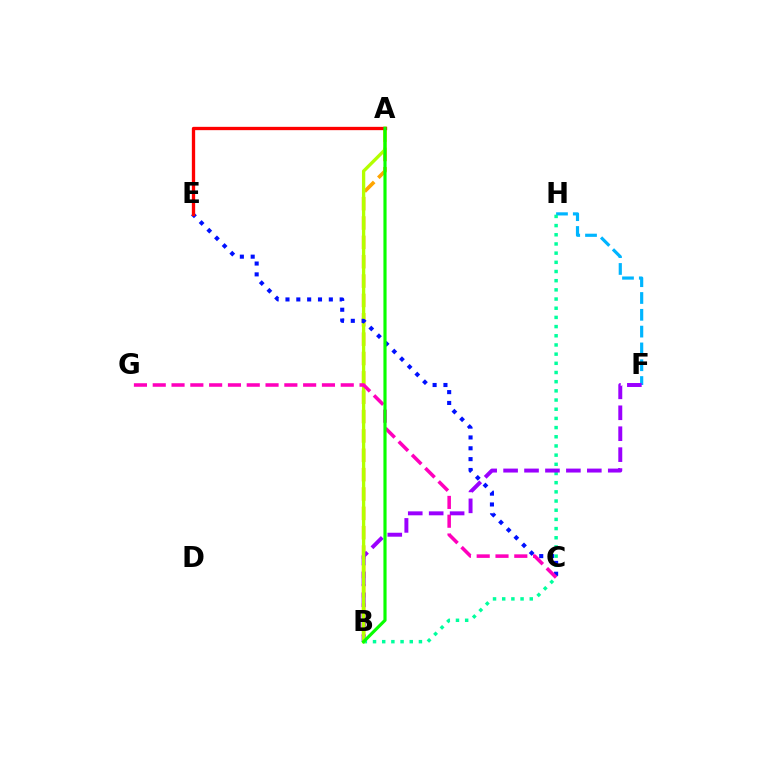{('F', 'H'): [{'color': '#00b5ff', 'line_style': 'dashed', 'thickness': 2.28}], ('A', 'B'): [{'color': '#ffa500', 'line_style': 'dashed', 'thickness': 2.63}, {'color': '#b3ff00', 'line_style': 'solid', 'thickness': 2.38}, {'color': '#08ff00', 'line_style': 'solid', 'thickness': 2.28}], ('B', 'H'): [{'color': '#00ff9d', 'line_style': 'dotted', 'thickness': 2.49}], ('B', 'F'): [{'color': '#9b00ff', 'line_style': 'dashed', 'thickness': 2.84}], ('C', 'E'): [{'color': '#0010ff', 'line_style': 'dotted', 'thickness': 2.94}], ('C', 'G'): [{'color': '#ff00bd', 'line_style': 'dashed', 'thickness': 2.55}], ('A', 'E'): [{'color': '#ff0000', 'line_style': 'solid', 'thickness': 2.39}]}